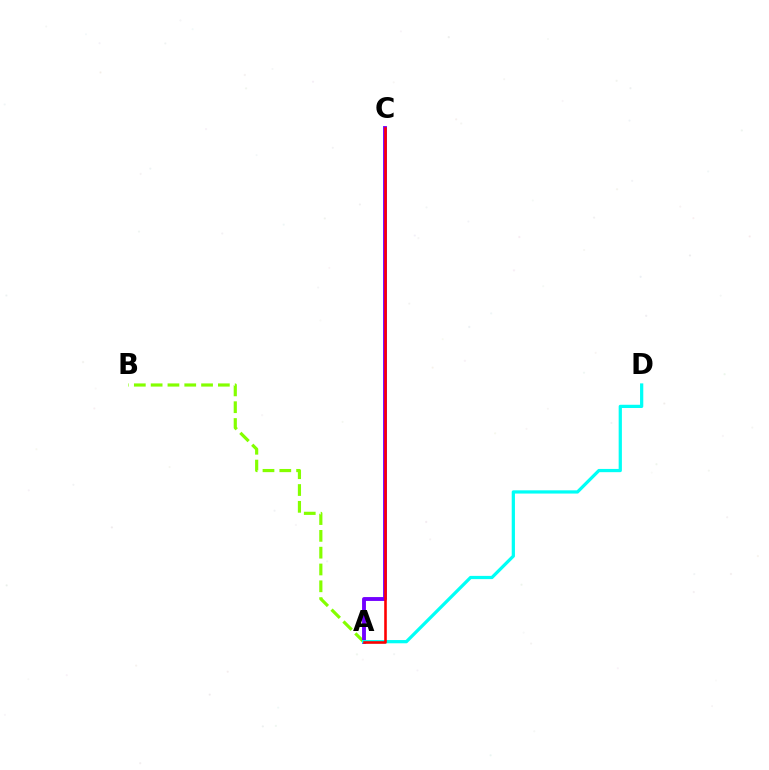{('A', 'B'): [{'color': '#84ff00', 'line_style': 'dashed', 'thickness': 2.28}], ('A', 'C'): [{'color': '#7200ff', 'line_style': 'solid', 'thickness': 2.78}, {'color': '#ff0000', 'line_style': 'solid', 'thickness': 1.87}], ('A', 'D'): [{'color': '#00fff6', 'line_style': 'solid', 'thickness': 2.33}]}